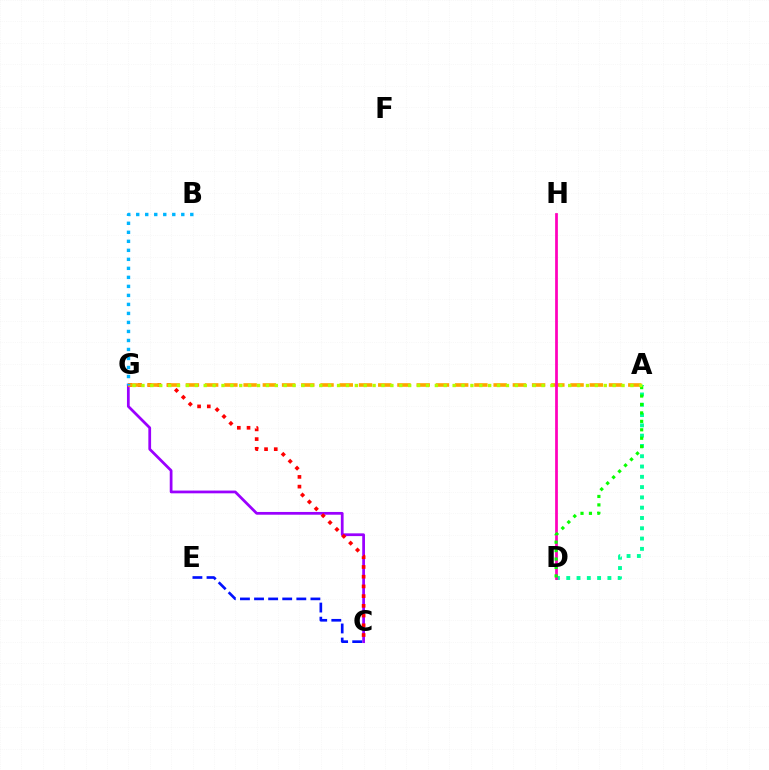{('C', 'G'): [{'color': '#9b00ff', 'line_style': 'solid', 'thickness': 1.98}, {'color': '#ff0000', 'line_style': 'dotted', 'thickness': 2.64}], ('A', 'D'): [{'color': '#00ff9d', 'line_style': 'dotted', 'thickness': 2.8}, {'color': '#08ff00', 'line_style': 'dotted', 'thickness': 2.29}], ('A', 'G'): [{'color': '#ffa500', 'line_style': 'dashed', 'thickness': 2.61}, {'color': '#b3ff00', 'line_style': 'dotted', 'thickness': 2.42}], ('D', 'H'): [{'color': '#ff00bd', 'line_style': 'solid', 'thickness': 1.98}], ('B', 'G'): [{'color': '#00b5ff', 'line_style': 'dotted', 'thickness': 2.45}], ('C', 'E'): [{'color': '#0010ff', 'line_style': 'dashed', 'thickness': 1.91}]}